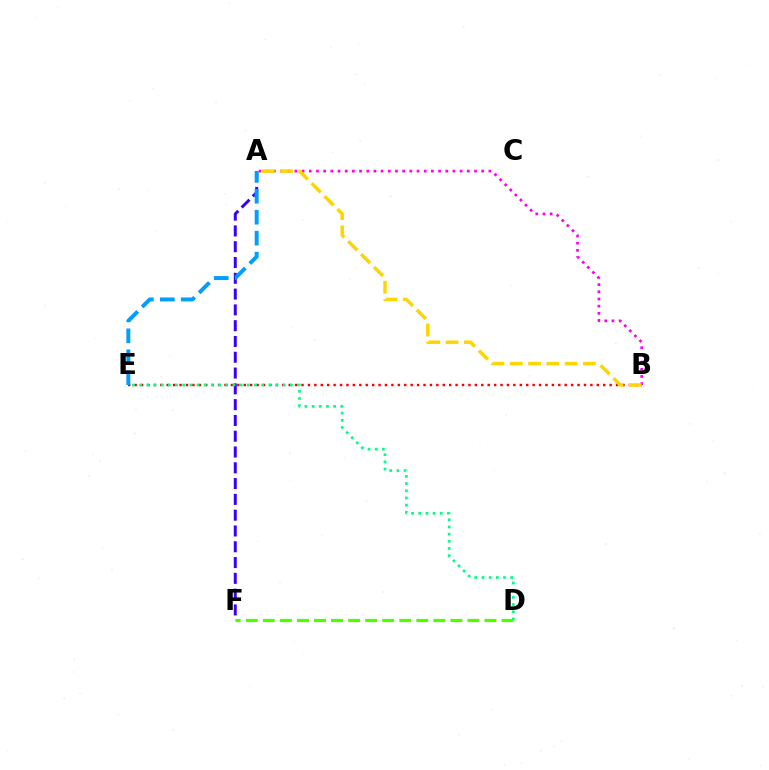{('D', 'F'): [{'color': '#4fff00', 'line_style': 'dashed', 'thickness': 2.32}], ('A', 'B'): [{'color': '#ff00ed', 'line_style': 'dotted', 'thickness': 1.95}, {'color': '#ffd500', 'line_style': 'dashed', 'thickness': 2.48}], ('B', 'E'): [{'color': '#ff0000', 'line_style': 'dotted', 'thickness': 1.74}], ('A', 'F'): [{'color': '#3700ff', 'line_style': 'dashed', 'thickness': 2.15}], ('A', 'E'): [{'color': '#009eff', 'line_style': 'dashed', 'thickness': 2.84}], ('D', 'E'): [{'color': '#00ff86', 'line_style': 'dotted', 'thickness': 1.95}]}